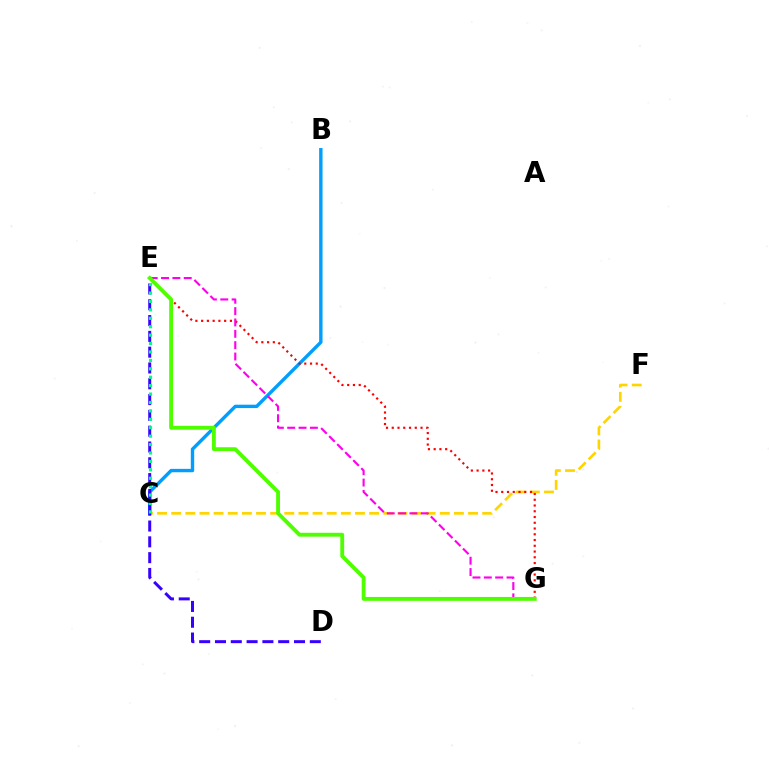{('C', 'F'): [{'color': '#ffd500', 'line_style': 'dashed', 'thickness': 1.92}], ('B', 'C'): [{'color': '#009eff', 'line_style': 'solid', 'thickness': 2.44}], ('E', 'G'): [{'color': '#ff0000', 'line_style': 'dotted', 'thickness': 1.56}, {'color': '#ff00ed', 'line_style': 'dashed', 'thickness': 1.54}, {'color': '#4fff00', 'line_style': 'solid', 'thickness': 2.78}], ('D', 'E'): [{'color': '#3700ff', 'line_style': 'dashed', 'thickness': 2.15}], ('C', 'E'): [{'color': '#00ff86', 'line_style': 'dotted', 'thickness': 2.29}]}